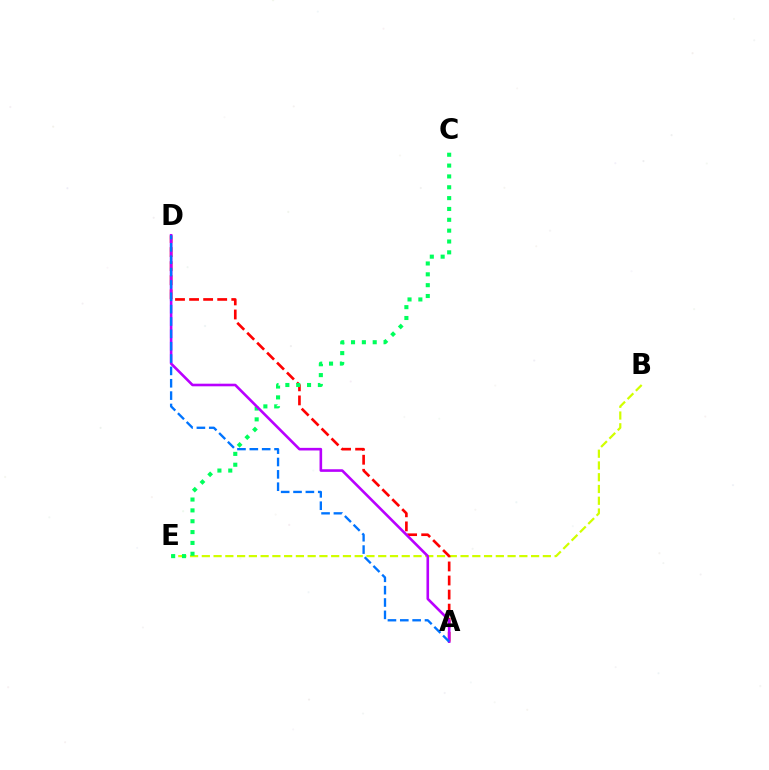{('B', 'E'): [{'color': '#d1ff00', 'line_style': 'dashed', 'thickness': 1.6}], ('A', 'D'): [{'color': '#ff0000', 'line_style': 'dashed', 'thickness': 1.91}, {'color': '#b900ff', 'line_style': 'solid', 'thickness': 1.88}, {'color': '#0074ff', 'line_style': 'dashed', 'thickness': 1.68}], ('C', 'E'): [{'color': '#00ff5c', 'line_style': 'dotted', 'thickness': 2.95}]}